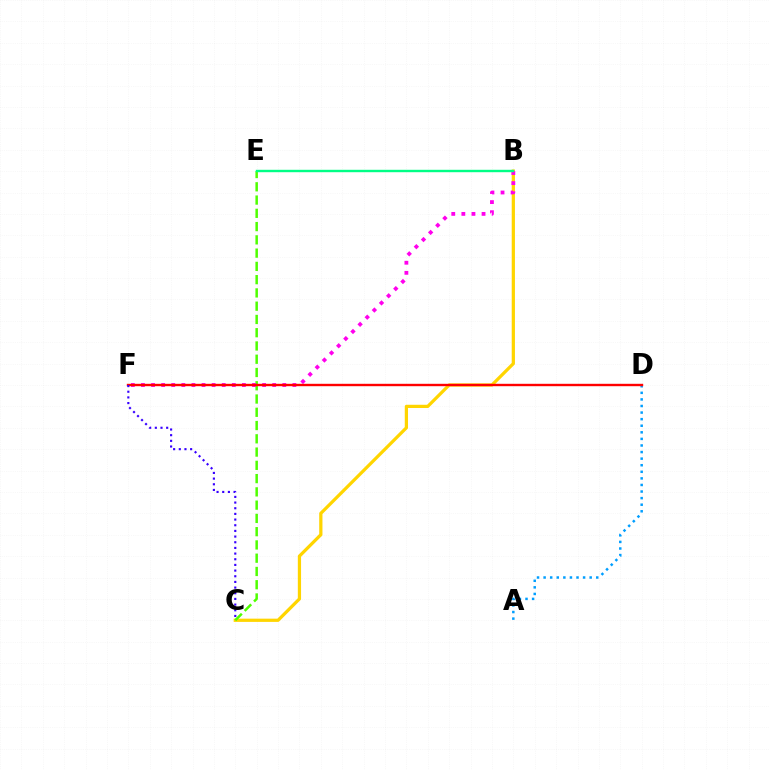{('A', 'D'): [{'color': '#009eff', 'line_style': 'dotted', 'thickness': 1.79}], ('B', 'C'): [{'color': '#ffd500', 'line_style': 'solid', 'thickness': 2.33}], ('C', 'E'): [{'color': '#4fff00', 'line_style': 'dashed', 'thickness': 1.8}], ('B', 'F'): [{'color': '#ff00ed', 'line_style': 'dotted', 'thickness': 2.74}], ('B', 'E'): [{'color': '#00ff86', 'line_style': 'solid', 'thickness': 1.73}], ('D', 'F'): [{'color': '#ff0000', 'line_style': 'solid', 'thickness': 1.72}], ('C', 'F'): [{'color': '#3700ff', 'line_style': 'dotted', 'thickness': 1.54}]}